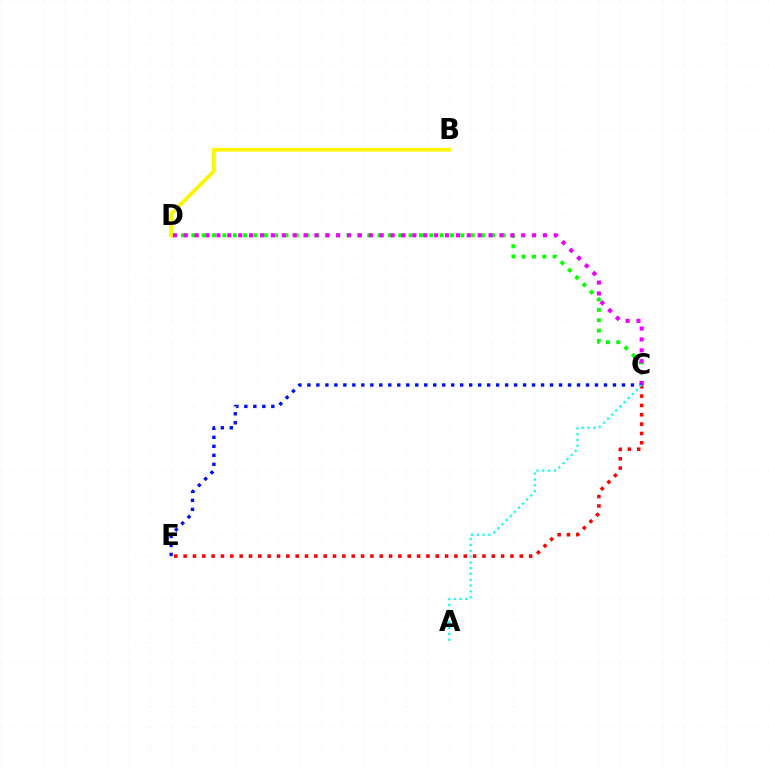{('C', 'E'): [{'color': '#ff0000', 'line_style': 'dotted', 'thickness': 2.54}, {'color': '#0010ff', 'line_style': 'dotted', 'thickness': 2.44}], ('C', 'D'): [{'color': '#08ff00', 'line_style': 'dotted', 'thickness': 2.81}, {'color': '#ee00ff', 'line_style': 'dotted', 'thickness': 2.96}], ('A', 'C'): [{'color': '#00fff6', 'line_style': 'dotted', 'thickness': 1.58}], ('B', 'D'): [{'color': '#fcf500', 'line_style': 'solid', 'thickness': 2.7}]}